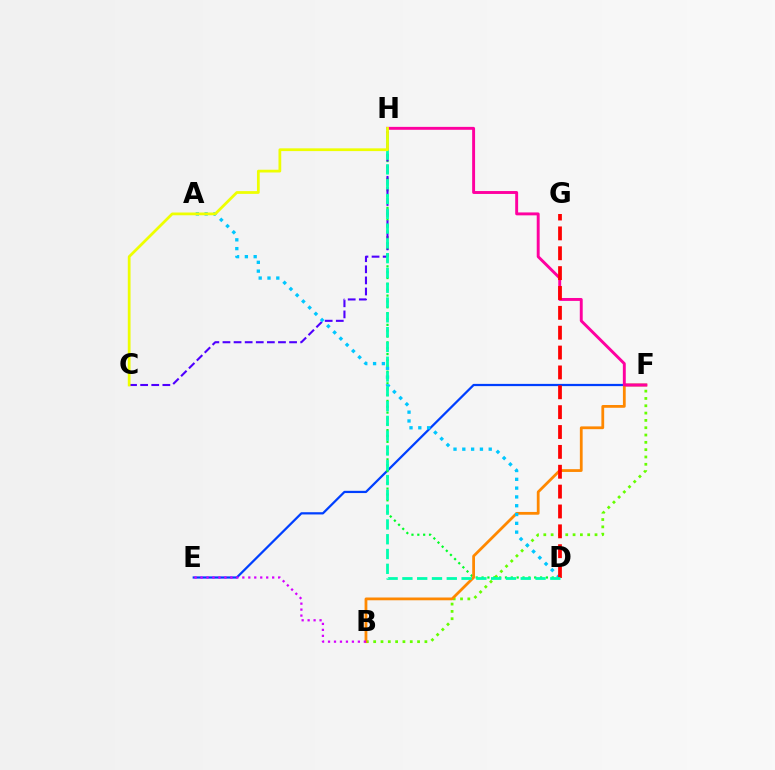{('B', 'F'): [{'color': '#66ff00', 'line_style': 'dotted', 'thickness': 1.99}, {'color': '#ff8800', 'line_style': 'solid', 'thickness': 2.0}], ('E', 'F'): [{'color': '#003fff', 'line_style': 'solid', 'thickness': 1.61}], ('D', 'H'): [{'color': '#00ff27', 'line_style': 'dotted', 'thickness': 1.59}, {'color': '#00ffaf', 'line_style': 'dashed', 'thickness': 2.01}], ('C', 'H'): [{'color': '#4f00ff', 'line_style': 'dashed', 'thickness': 1.51}, {'color': '#eeff00', 'line_style': 'solid', 'thickness': 1.98}], ('F', 'H'): [{'color': '#ff00a0', 'line_style': 'solid', 'thickness': 2.1}], ('A', 'D'): [{'color': '#00c7ff', 'line_style': 'dotted', 'thickness': 2.39}], ('B', 'E'): [{'color': '#d600ff', 'line_style': 'dotted', 'thickness': 1.62}], ('D', 'G'): [{'color': '#ff0000', 'line_style': 'dashed', 'thickness': 2.7}]}